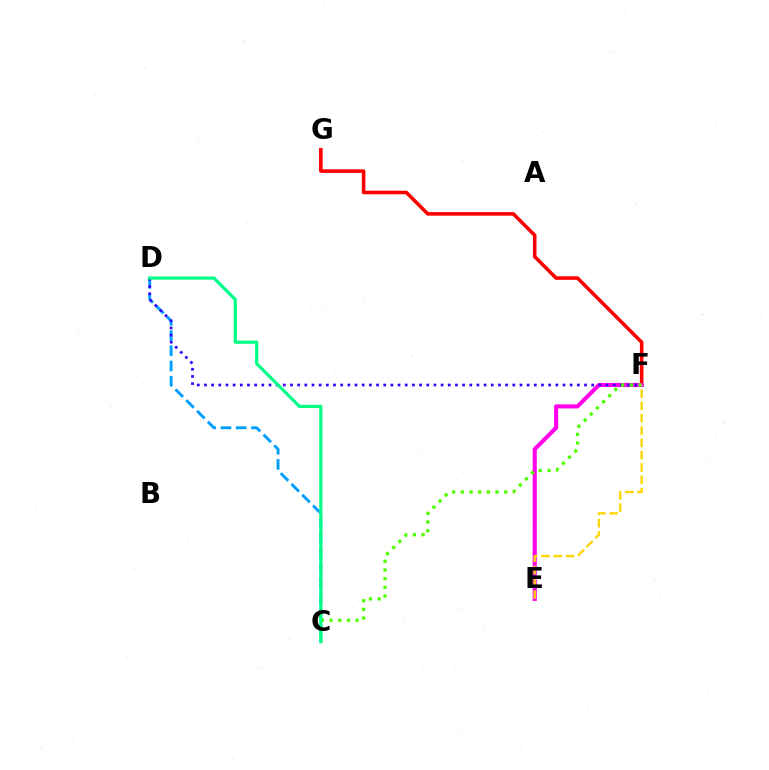{('F', 'G'): [{'color': '#ff0000', 'line_style': 'solid', 'thickness': 2.57}], ('C', 'D'): [{'color': '#009eff', 'line_style': 'dashed', 'thickness': 2.07}, {'color': '#00ff86', 'line_style': 'solid', 'thickness': 2.3}], ('E', 'F'): [{'color': '#ff00ed', 'line_style': 'solid', 'thickness': 2.95}, {'color': '#ffd500', 'line_style': 'dashed', 'thickness': 1.67}], ('D', 'F'): [{'color': '#3700ff', 'line_style': 'dotted', 'thickness': 1.95}], ('C', 'F'): [{'color': '#4fff00', 'line_style': 'dotted', 'thickness': 2.36}]}